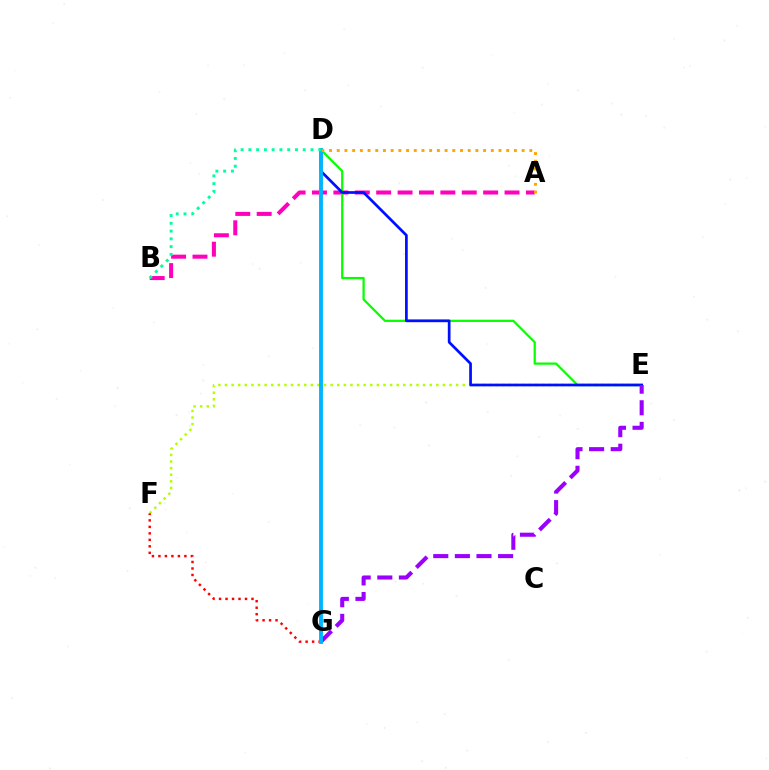{('E', 'F'): [{'color': '#b3ff00', 'line_style': 'dotted', 'thickness': 1.79}], ('A', 'B'): [{'color': '#ff00bd', 'line_style': 'dashed', 'thickness': 2.91}], ('F', 'G'): [{'color': '#ff0000', 'line_style': 'dotted', 'thickness': 1.76}], ('D', 'E'): [{'color': '#08ff00', 'line_style': 'solid', 'thickness': 1.62}, {'color': '#0010ff', 'line_style': 'solid', 'thickness': 1.95}], ('E', 'G'): [{'color': '#9b00ff', 'line_style': 'dashed', 'thickness': 2.94}], ('D', 'G'): [{'color': '#00b5ff', 'line_style': 'solid', 'thickness': 2.79}], ('B', 'D'): [{'color': '#00ff9d', 'line_style': 'dotted', 'thickness': 2.11}], ('A', 'D'): [{'color': '#ffa500', 'line_style': 'dotted', 'thickness': 2.09}]}